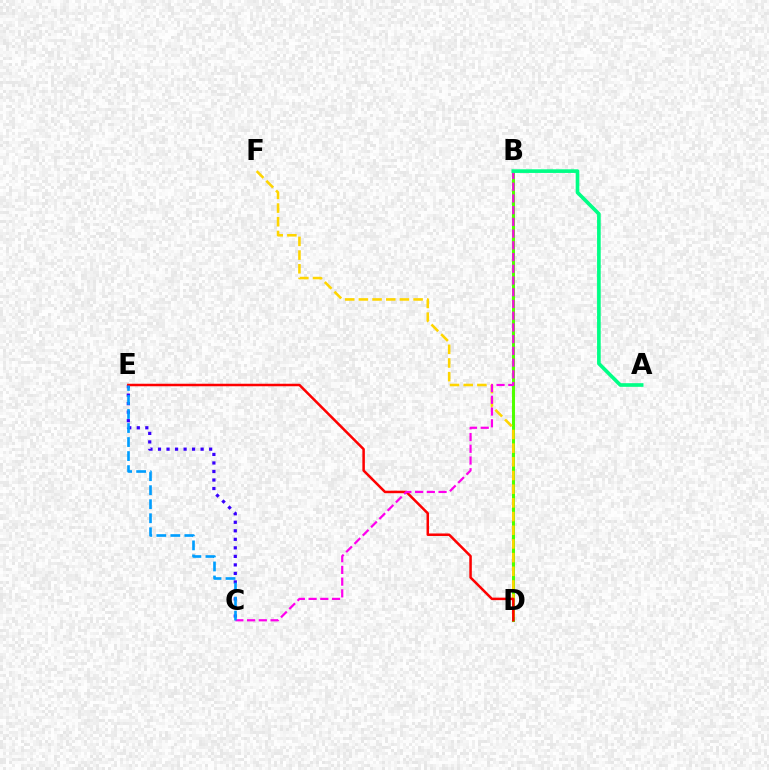{('C', 'E'): [{'color': '#3700ff', 'line_style': 'dotted', 'thickness': 2.32}, {'color': '#009eff', 'line_style': 'dashed', 'thickness': 1.91}], ('B', 'D'): [{'color': '#4fff00', 'line_style': 'solid', 'thickness': 2.18}], ('D', 'F'): [{'color': '#ffd500', 'line_style': 'dashed', 'thickness': 1.86}], ('D', 'E'): [{'color': '#ff0000', 'line_style': 'solid', 'thickness': 1.8}], ('B', 'C'): [{'color': '#ff00ed', 'line_style': 'dashed', 'thickness': 1.59}], ('A', 'B'): [{'color': '#00ff86', 'line_style': 'solid', 'thickness': 2.63}]}